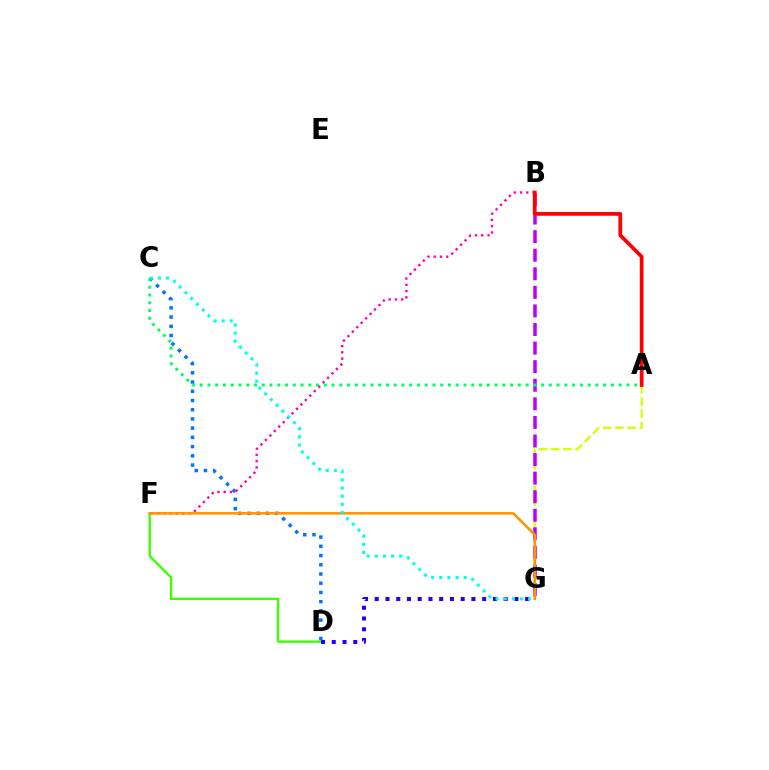{('C', 'D'): [{'color': '#0074ff', 'line_style': 'dotted', 'thickness': 2.51}], ('A', 'G'): [{'color': '#d1ff00', 'line_style': 'dashed', 'thickness': 1.65}], ('B', 'F'): [{'color': '#ff00ac', 'line_style': 'dotted', 'thickness': 1.7}], ('B', 'G'): [{'color': '#b900ff', 'line_style': 'dashed', 'thickness': 2.52}], ('A', 'B'): [{'color': '#ff0000', 'line_style': 'solid', 'thickness': 2.69}], ('D', 'F'): [{'color': '#3dff00', 'line_style': 'solid', 'thickness': 1.7}], ('F', 'G'): [{'color': '#ff9400', 'line_style': 'solid', 'thickness': 1.85}], ('D', 'G'): [{'color': '#2500ff', 'line_style': 'dotted', 'thickness': 2.92}], ('C', 'G'): [{'color': '#00fff6', 'line_style': 'dotted', 'thickness': 2.21}], ('A', 'C'): [{'color': '#00ff5c', 'line_style': 'dotted', 'thickness': 2.11}]}